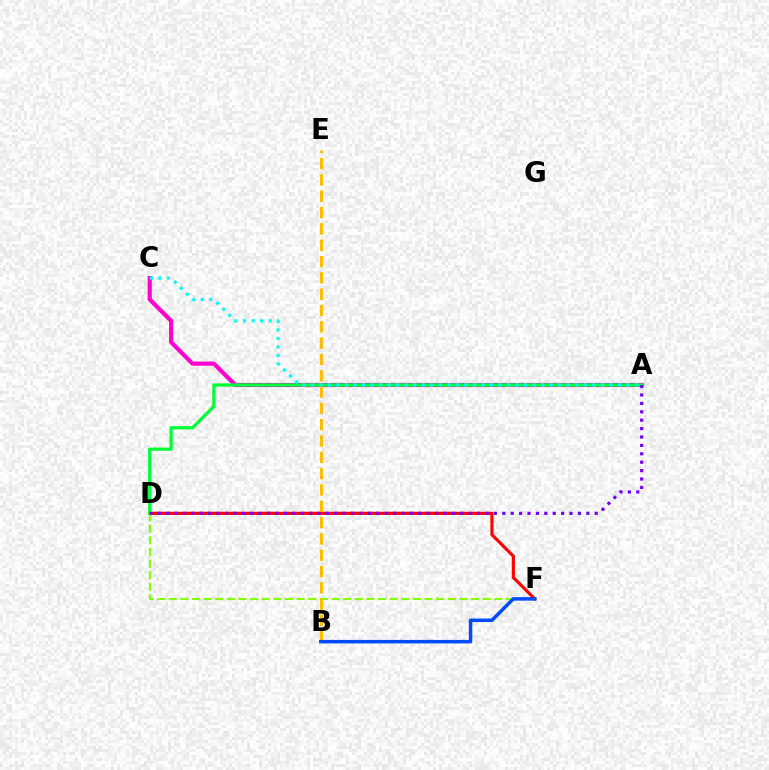{('A', 'C'): [{'color': '#ff00cf', 'line_style': 'solid', 'thickness': 2.99}, {'color': '#00fff6', 'line_style': 'dotted', 'thickness': 2.32}], ('D', 'F'): [{'color': '#84ff00', 'line_style': 'dashed', 'thickness': 1.58}, {'color': '#ff0000', 'line_style': 'solid', 'thickness': 2.27}], ('A', 'D'): [{'color': '#00ff39', 'line_style': 'solid', 'thickness': 2.34}, {'color': '#7200ff', 'line_style': 'dotted', 'thickness': 2.28}], ('B', 'E'): [{'color': '#ffbd00', 'line_style': 'dashed', 'thickness': 2.22}], ('B', 'F'): [{'color': '#004bff', 'line_style': 'solid', 'thickness': 2.53}]}